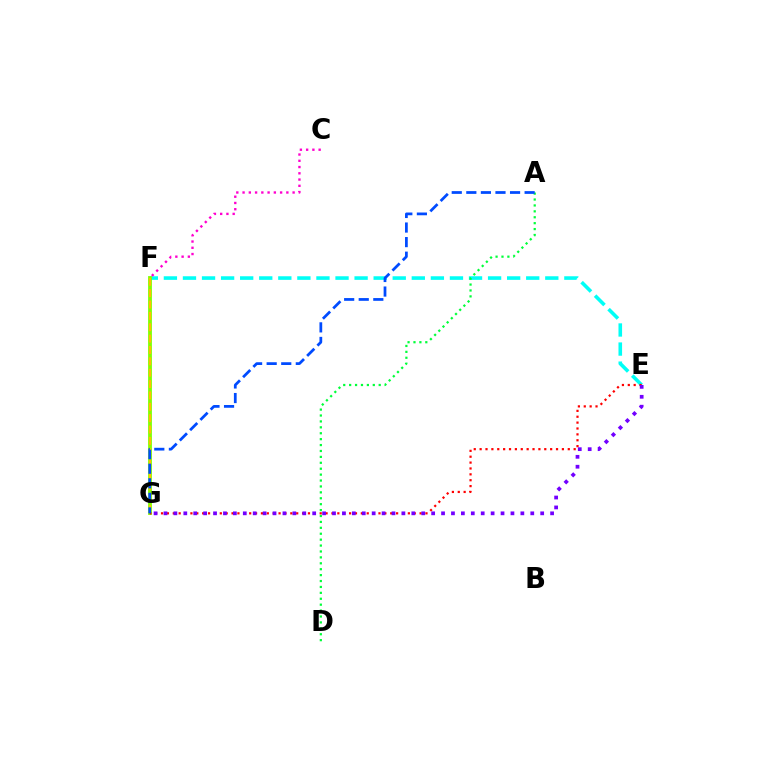{('E', 'F'): [{'color': '#00fff6', 'line_style': 'dashed', 'thickness': 2.59}], ('A', 'D'): [{'color': '#00ff39', 'line_style': 'dotted', 'thickness': 1.61}], ('F', 'G'): [{'color': '#84ff00', 'line_style': 'solid', 'thickness': 2.74}, {'color': '#ffbd00', 'line_style': 'dashed', 'thickness': 1.54}], ('C', 'F'): [{'color': '#ff00cf', 'line_style': 'dotted', 'thickness': 1.7}], ('E', 'G'): [{'color': '#ff0000', 'line_style': 'dotted', 'thickness': 1.6}, {'color': '#7200ff', 'line_style': 'dotted', 'thickness': 2.69}], ('A', 'G'): [{'color': '#004bff', 'line_style': 'dashed', 'thickness': 1.98}]}